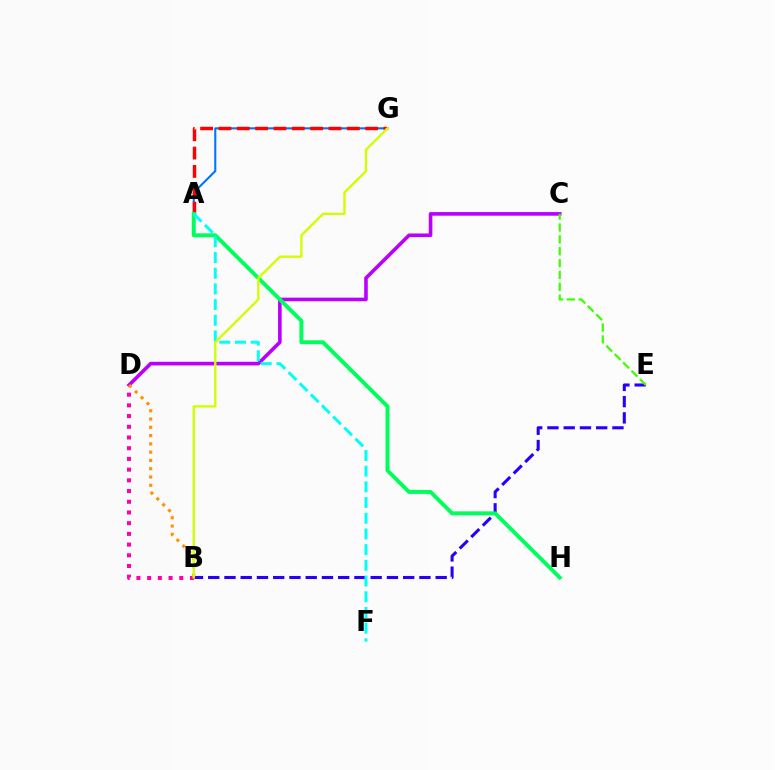{('B', 'E'): [{'color': '#2500ff', 'line_style': 'dashed', 'thickness': 2.21}], ('C', 'D'): [{'color': '#b900ff', 'line_style': 'solid', 'thickness': 2.6}], ('A', 'G'): [{'color': '#0074ff', 'line_style': 'solid', 'thickness': 1.5}, {'color': '#ff0000', 'line_style': 'dashed', 'thickness': 2.49}], ('C', 'E'): [{'color': '#3dff00', 'line_style': 'dashed', 'thickness': 1.61}], ('B', 'D'): [{'color': '#ff00ac', 'line_style': 'dotted', 'thickness': 2.91}, {'color': '#ff9400', 'line_style': 'dotted', 'thickness': 2.25}], ('A', 'H'): [{'color': '#00ff5c', 'line_style': 'solid', 'thickness': 2.85}], ('A', 'F'): [{'color': '#00fff6', 'line_style': 'dashed', 'thickness': 2.13}], ('B', 'G'): [{'color': '#d1ff00', 'line_style': 'solid', 'thickness': 1.69}]}